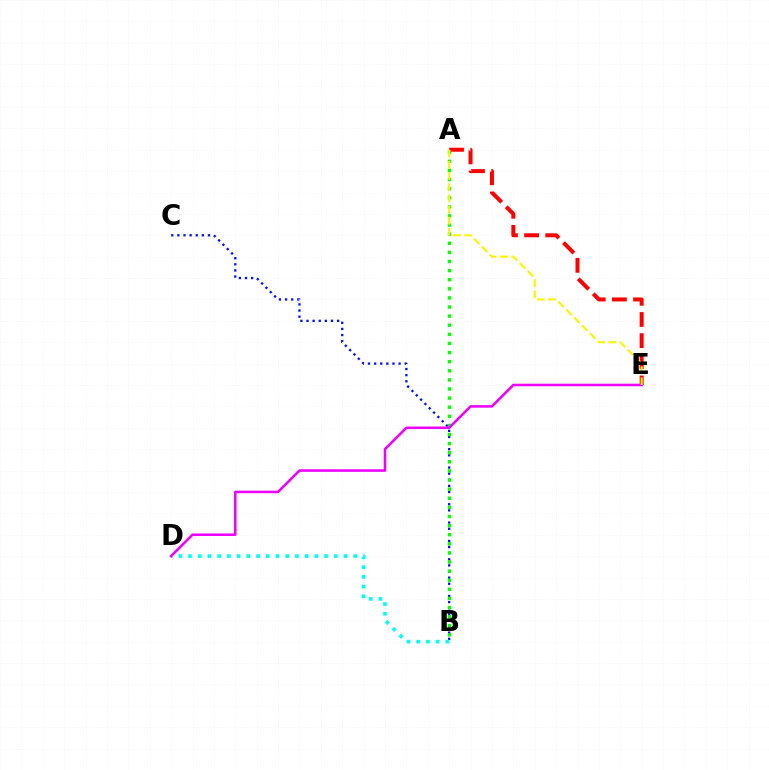{('B', 'C'): [{'color': '#0010ff', 'line_style': 'dotted', 'thickness': 1.66}], ('A', 'E'): [{'color': '#ff0000', 'line_style': 'dashed', 'thickness': 2.87}, {'color': '#fcf500', 'line_style': 'dashed', 'thickness': 1.52}], ('A', 'B'): [{'color': '#08ff00', 'line_style': 'dotted', 'thickness': 2.47}], ('B', 'D'): [{'color': '#00fff6', 'line_style': 'dotted', 'thickness': 2.64}], ('D', 'E'): [{'color': '#ee00ff', 'line_style': 'solid', 'thickness': 1.83}]}